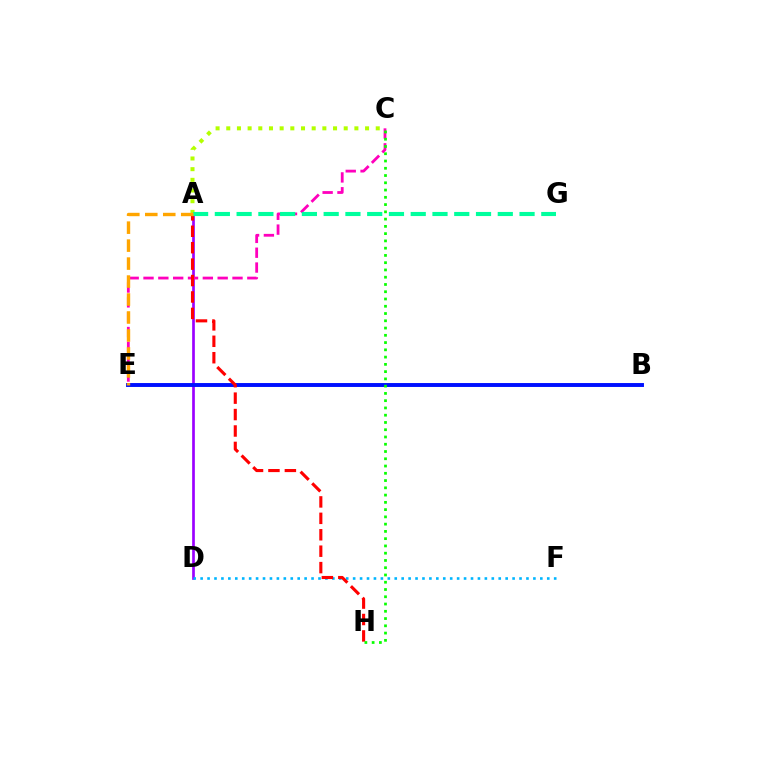{('A', 'D'): [{'color': '#9b00ff', 'line_style': 'solid', 'thickness': 1.94}], ('A', 'C'): [{'color': '#b3ff00', 'line_style': 'dotted', 'thickness': 2.9}], ('D', 'F'): [{'color': '#00b5ff', 'line_style': 'dotted', 'thickness': 1.88}], ('C', 'E'): [{'color': '#ff00bd', 'line_style': 'dashed', 'thickness': 2.01}], ('B', 'E'): [{'color': '#0010ff', 'line_style': 'solid', 'thickness': 2.82}], ('A', 'H'): [{'color': '#ff0000', 'line_style': 'dashed', 'thickness': 2.23}], ('A', 'G'): [{'color': '#00ff9d', 'line_style': 'dashed', 'thickness': 2.96}], ('C', 'H'): [{'color': '#08ff00', 'line_style': 'dotted', 'thickness': 1.97}], ('A', 'E'): [{'color': '#ffa500', 'line_style': 'dashed', 'thickness': 2.44}]}